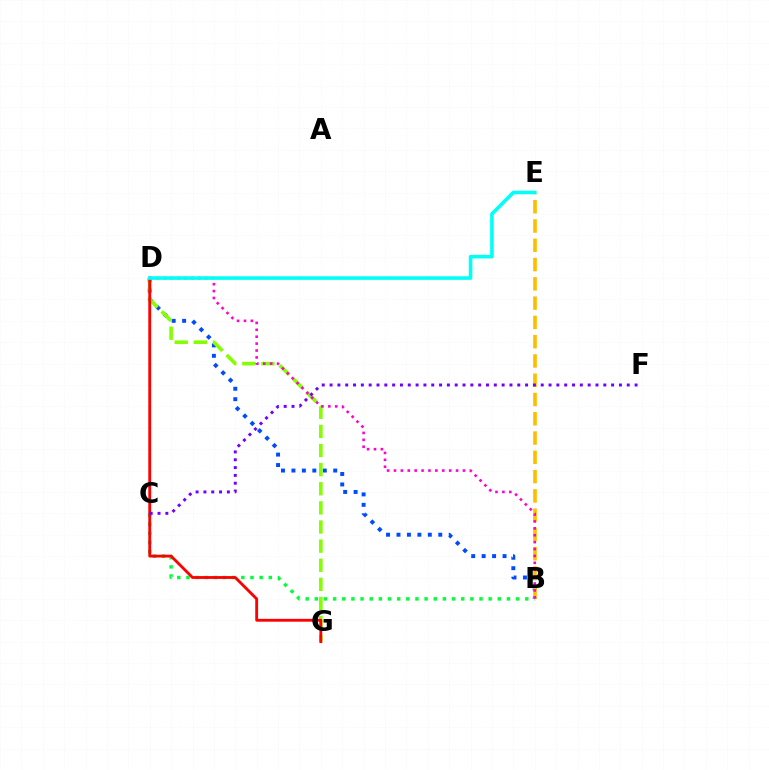{('B', 'D'): [{'color': '#004bff', 'line_style': 'dotted', 'thickness': 2.84}, {'color': '#ff00cf', 'line_style': 'dotted', 'thickness': 1.87}], ('D', 'G'): [{'color': '#84ff00', 'line_style': 'dashed', 'thickness': 2.6}, {'color': '#ff0000', 'line_style': 'solid', 'thickness': 2.04}], ('B', 'C'): [{'color': '#00ff39', 'line_style': 'dotted', 'thickness': 2.49}], ('B', 'E'): [{'color': '#ffbd00', 'line_style': 'dashed', 'thickness': 2.62}], ('C', 'F'): [{'color': '#7200ff', 'line_style': 'dotted', 'thickness': 2.12}], ('D', 'E'): [{'color': '#00fff6', 'line_style': 'solid', 'thickness': 2.58}]}